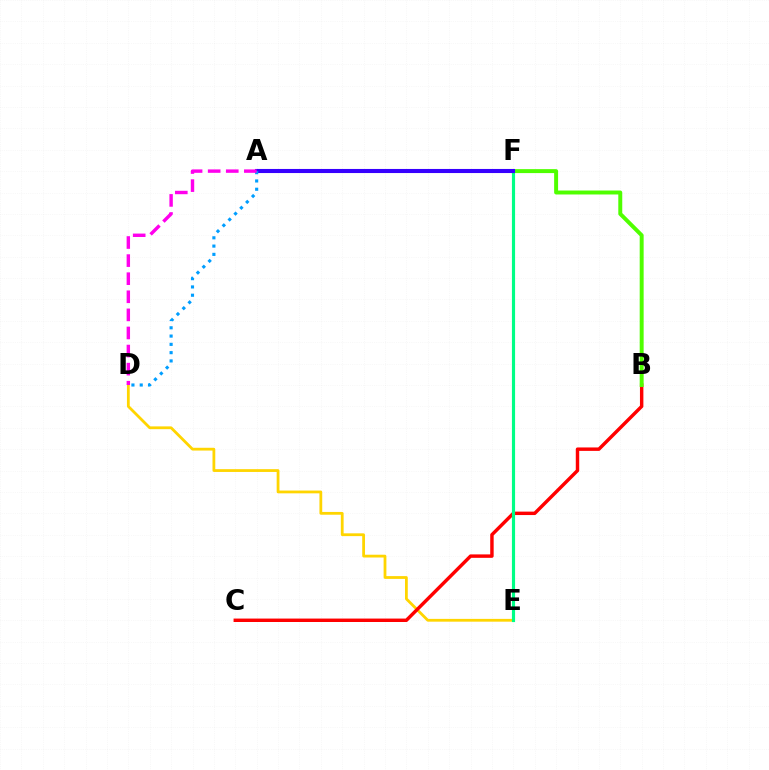{('D', 'E'): [{'color': '#ffd500', 'line_style': 'solid', 'thickness': 2.01}], ('B', 'C'): [{'color': '#ff0000', 'line_style': 'solid', 'thickness': 2.47}], ('E', 'F'): [{'color': '#00ff86', 'line_style': 'solid', 'thickness': 2.27}], ('B', 'F'): [{'color': '#4fff00', 'line_style': 'solid', 'thickness': 2.85}], ('A', 'F'): [{'color': '#3700ff', 'line_style': 'solid', 'thickness': 2.94}], ('A', 'D'): [{'color': '#009eff', 'line_style': 'dotted', 'thickness': 2.25}, {'color': '#ff00ed', 'line_style': 'dashed', 'thickness': 2.46}]}